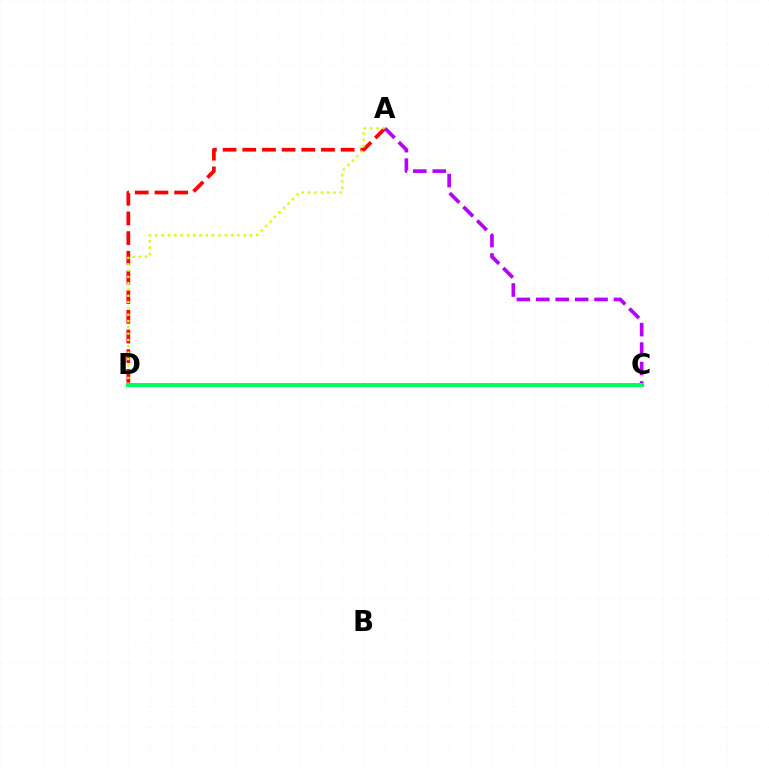{('C', 'D'): [{'color': '#0074ff', 'line_style': 'solid', 'thickness': 2.28}, {'color': '#00ff5c', 'line_style': 'solid', 'thickness': 2.88}], ('A', 'D'): [{'color': '#ff0000', 'line_style': 'dashed', 'thickness': 2.67}, {'color': '#d1ff00', 'line_style': 'dotted', 'thickness': 1.72}], ('A', 'C'): [{'color': '#b900ff', 'line_style': 'dashed', 'thickness': 2.64}]}